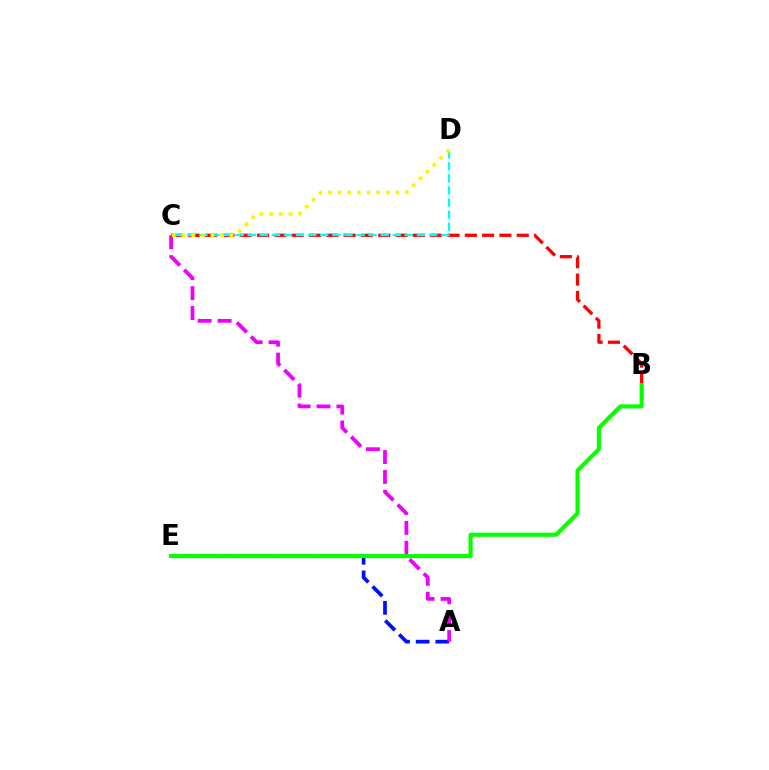{('A', 'E'): [{'color': '#0010ff', 'line_style': 'dashed', 'thickness': 2.67}], ('B', 'C'): [{'color': '#ff0000', 'line_style': 'dashed', 'thickness': 2.35}], ('C', 'D'): [{'color': '#00fff6', 'line_style': 'dashed', 'thickness': 1.64}, {'color': '#fcf500', 'line_style': 'dotted', 'thickness': 2.62}], ('A', 'C'): [{'color': '#ee00ff', 'line_style': 'dashed', 'thickness': 2.71}], ('B', 'E'): [{'color': '#08ff00', 'line_style': 'solid', 'thickness': 2.96}]}